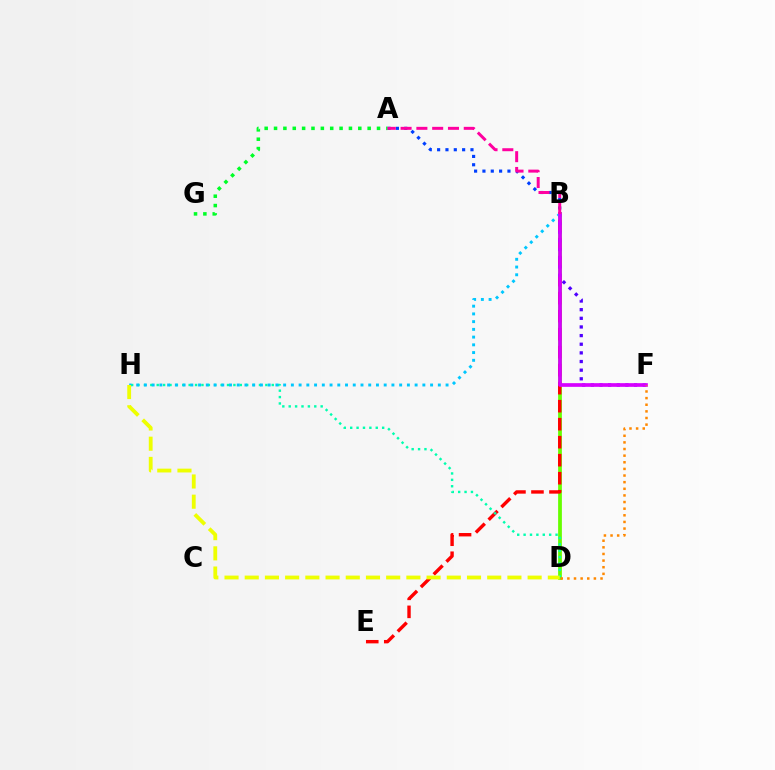{('B', 'D'): [{'color': '#66ff00', 'line_style': 'solid', 'thickness': 2.7}], ('B', 'E'): [{'color': '#ff0000', 'line_style': 'dashed', 'thickness': 2.45}], ('D', 'H'): [{'color': '#00ffaf', 'line_style': 'dotted', 'thickness': 1.74}, {'color': '#eeff00', 'line_style': 'dashed', 'thickness': 2.74}], ('B', 'F'): [{'color': '#4f00ff', 'line_style': 'dotted', 'thickness': 2.35}, {'color': '#d600ff', 'line_style': 'solid', 'thickness': 2.66}], ('B', 'H'): [{'color': '#00c7ff', 'line_style': 'dotted', 'thickness': 2.1}], ('A', 'B'): [{'color': '#003fff', 'line_style': 'dotted', 'thickness': 2.27}, {'color': '#ff00a0', 'line_style': 'dashed', 'thickness': 2.15}], ('A', 'G'): [{'color': '#00ff27', 'line_style': 'dotted', 'thickness': 2.54}], ('D', 'F'): [{'color': '#ff8800', 'line_style': 'dotted', 'thickness': 1.8}]}